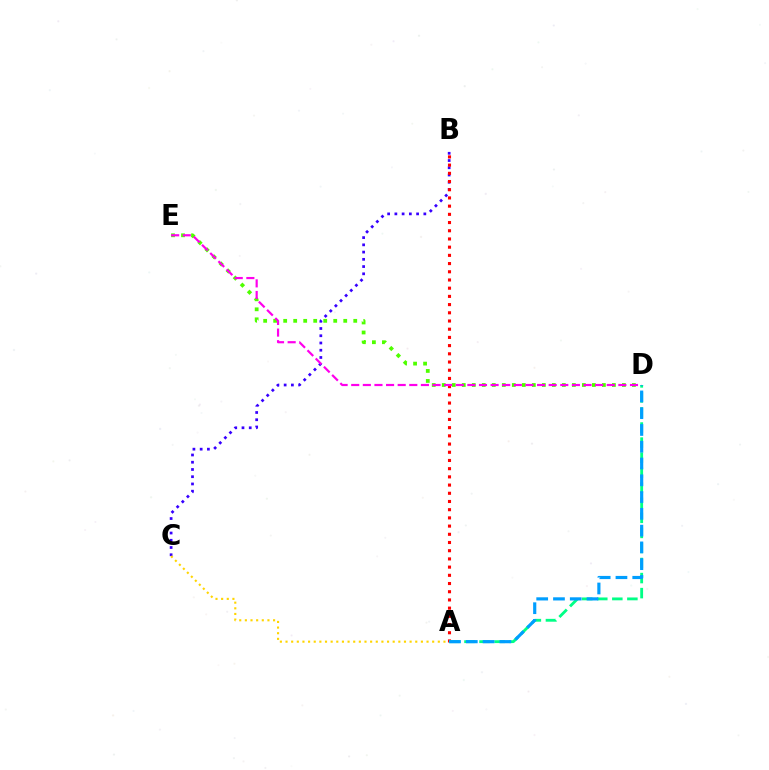{('D', 'E'): [{'color': '#4fff00', 'line_style': 'dotted', 'thickness': 2.72}, {'color': '#ff00ed', 'line_style': 'dashed', 'thickness': 1.58}], ('B', 'C'): [{'color': '#3700ff', 'line_style': 'dotted', 'thickness': 1.97}], ('A', 'B'): [{'color': '#ff0000', 'line_style': 'dotted', 'thickness': 2.23}], ('A', 'C'): [{'color': '#ffd500', 'line_style': 'dotted', 'thickness': 1.53}], ('A', 'D'): [{'color': '#00ff86', 'line_style': 'dashed', 'thickness': 2.04}, {'color': '#009eff', 'line_style': 'dashed', 'thickness': 2.28}]}